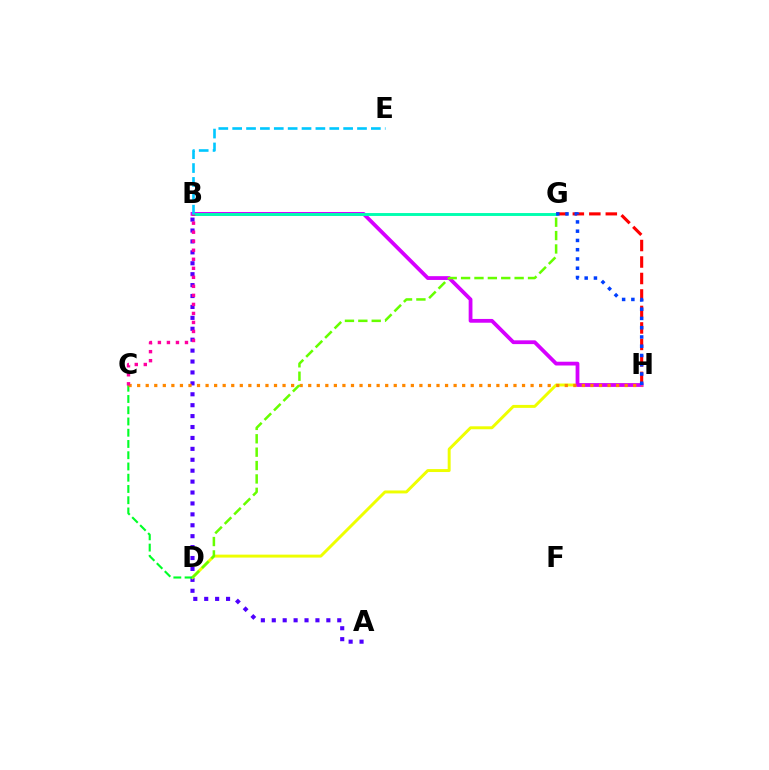{('A', 'B'): [{'color': '#4f00ff', 'line_style': 'dotted', 'thickness': 2.97}], ('D', 'H'): [{'color': '#eeff00', 'line_style': 'solid', 'thickness': 2.13}], ('G', 'H'): [{'color': '#ff0000', 'line_style': 'dashed', 'thickness': 2.24}, {'color': '#003fff', 'line_style': 'dotted', 'thickness': 2.52}], ('B', 'H'): [{'color': '#d600ff', 'line_style': 'solid', 'thickness': 2.72}], ('C', 'D'): [{'color': '#00ff27', 'line_style': 'dashed', 'thickness': 1.53}], ('C', 'H'): [{'color': '#ff8800', 'line_style': 'dotted', 'thickness': 2.32}], ('B', 'G'): [{'color': '#00ffaf', 'line_style': 'solid', 'thickness': 2.1}], ('B', 'C'): [{'color': '#ff00a0', 'line_style': 'dotted', 'thickness': 2.45}], ('B', 'E'): [{'color': '#00c7ff', 'line_style': 'dashed', 'thickness': 1.88}], ('D', 'G'): [{'color': '#66ff00', 'line_style': 'dashed', 'thickness': 1.82}]}